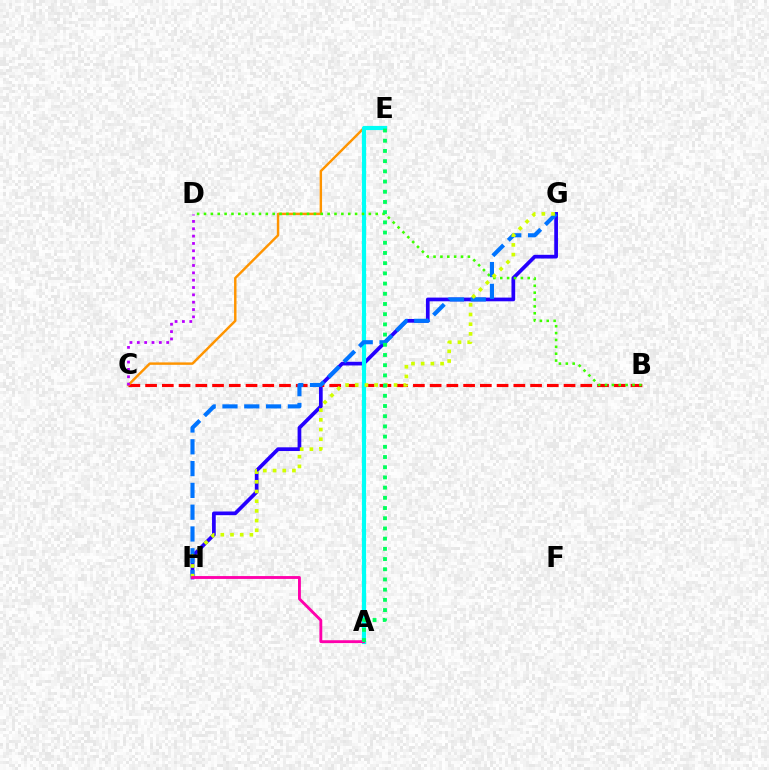{('G', 'H'): [{'color': '#2500ff', 'line_style': 'solid', 'thickness': 2.67}, {'color': '#0074ff', 'line_style': 'dashed', 'thickness': 2.96}, {'color': '#d1ff00', 'line_style': 'dotted', 'thickness': 2.64}], ('B', 'C'): [{'color': '#ff0000', 'line_style': 'dashed', 'thickness': 2.27}], ('C', 'E'): [{'color': '#ff9400', 'line_style': 'solid', 'thickness': 1.76}], ('A', 'E'): [{'color': '#00fff6', 'line_style': 'solid', 'thickness': 3.0}, {'color': '#00ff5c', 'line_style': 'dotted', 'thickness': 2.77}], ('B', 'D'): [{'color': '#3dff00', 'line_style': 'dotted', 'thickness': 1.87}], ('A', 'H'): [{'color': '#ff00ac', 'line_style': 'solid', 'thickness': 2.06}], ('C', 'D'): [{'color': '#b900ff', 'line_style': 'dotted', 'thickness': 2.0}]}